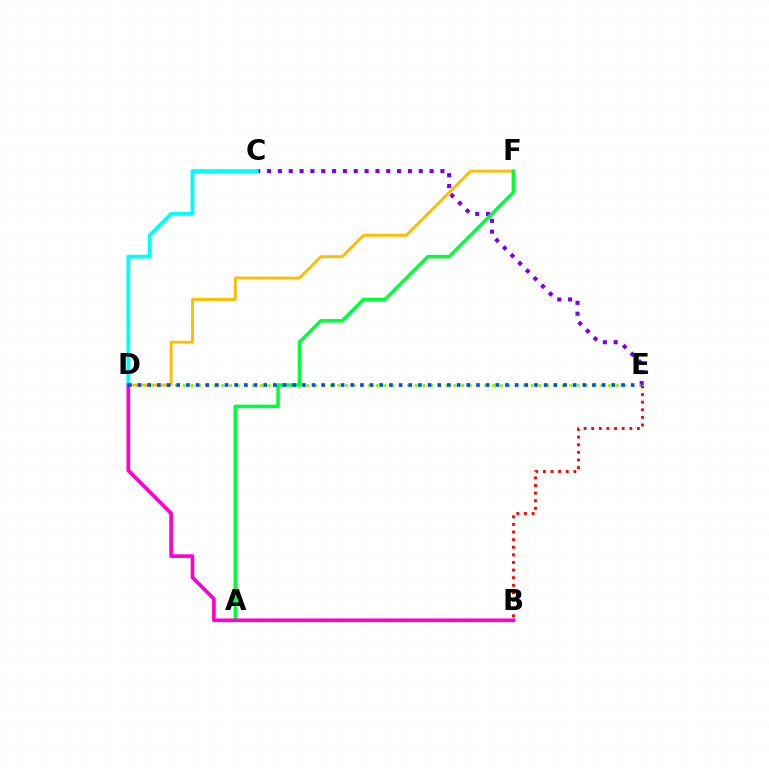{('B', 'E'): [{'color': '#ff0000', 'line_style': 'dotted', 'thickness': 2.07}], ('C', 'E'): [{'color': '#7200ff', 'line_style': 'dotted', 'thickness': 2.94}], ('D', 'E'): [{'color': '#84ff00', 'line_style': 'dotted', 'thickness': 2.1}, {'color': '#004bff', 'line_style': 'dotted', 'thickness': 2.63}], ('D', 'F'): [{'color': '#ffbd00', 'line_style': 'solid', 'thickness': 2.09}], ('A', 'F'): [{'color': '#00ff39', 'line_style': 'solid', 'thickness': 2.52}], ('C', 'D'): [{'color': '#00fff6', 'line_style': 'solid', 'thickness': 2.74}], ('B', 'D'): [{'color': '#ff00cf', 'line_style': 'solid', 'thickness': 2.65}]}